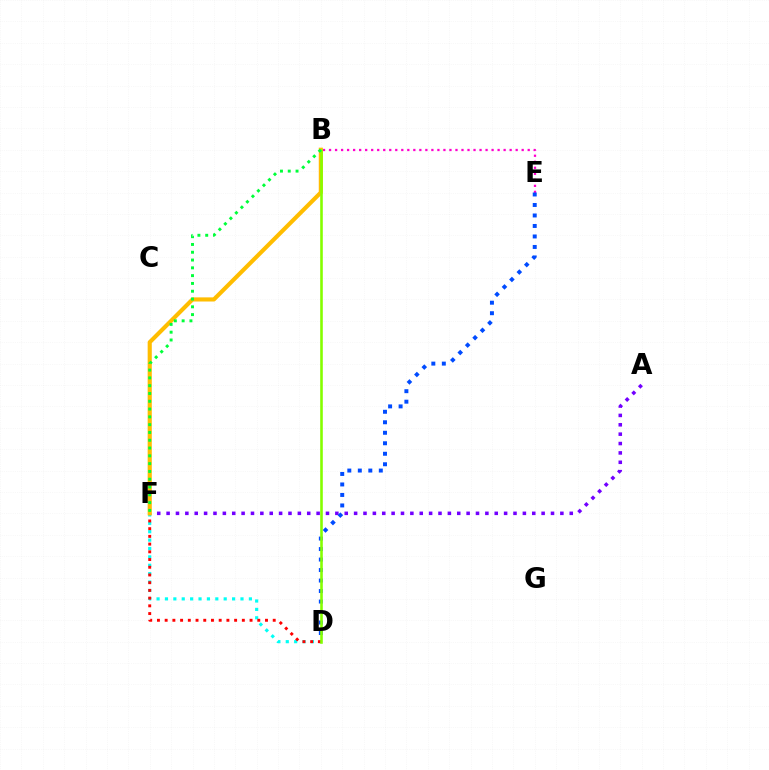{('D', 'F'): [{'color': '#00fff6', 'line_style': 'dotted', 'thickness': 2.28}, {'color': '#ff0000', 'line_style': 'dotted', 'thickness': 2.1}], ('B', 'E'): [{'color': '#ff00cf', 'line_style': 'dotted', 'thickness': 1.64}], ('A', 'F'): [{'color': '#7200ff', 'line_style': 'dotted', 'thickness': 2.55}], ('B', 'F'): [{'color': '#ffbd00', 'line_style': 'solid', 'thickness': 2.98}, {'color': '#00ff39', 'line_style': 'dotted', 'thickness': 2.12}], ('D', 'E'): [{'color': '#004bff', 'line_style': 'dotted', 'thickness': 2.85}], ('B', 'D'): [{'color': '#84ff00', 'line_style': 'solid', 'thickness': 1.88}]}